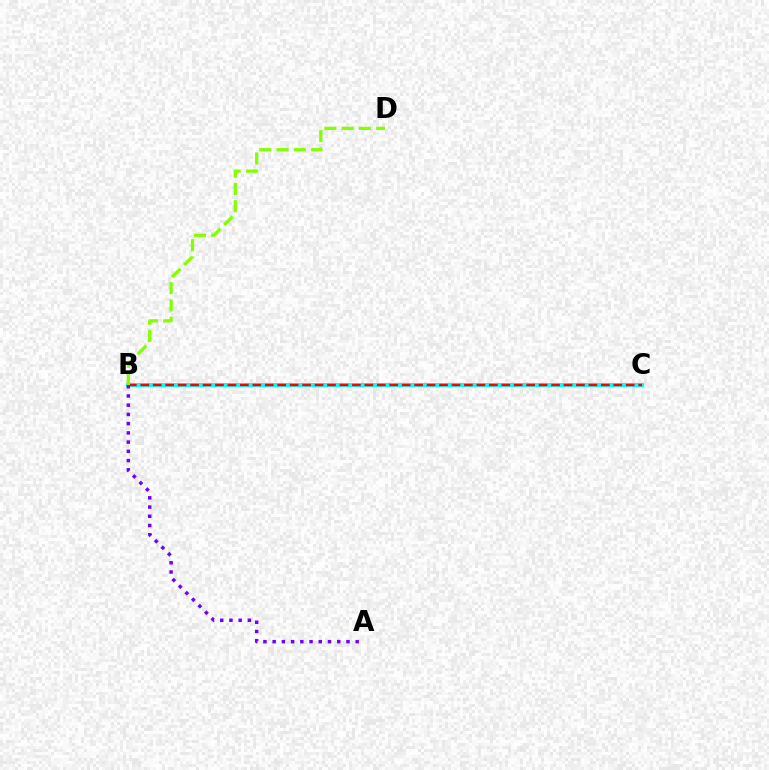{('B', 'C'): [{'color': '#00fff6', 'line_style': 'solid', 'thickness': 2.89}, {'color': '#ff0000', 'line_style': 'dashed', 'thickness': 1.69}], ('A', 'B'): [{'color': '#7200ff', 'line_style': 'dotted', 'thickness': 2.51}], ('B', 'D'): [{'color': '#84ff00', 'line_style': 'dashed', 'thickness': 2.35}]}